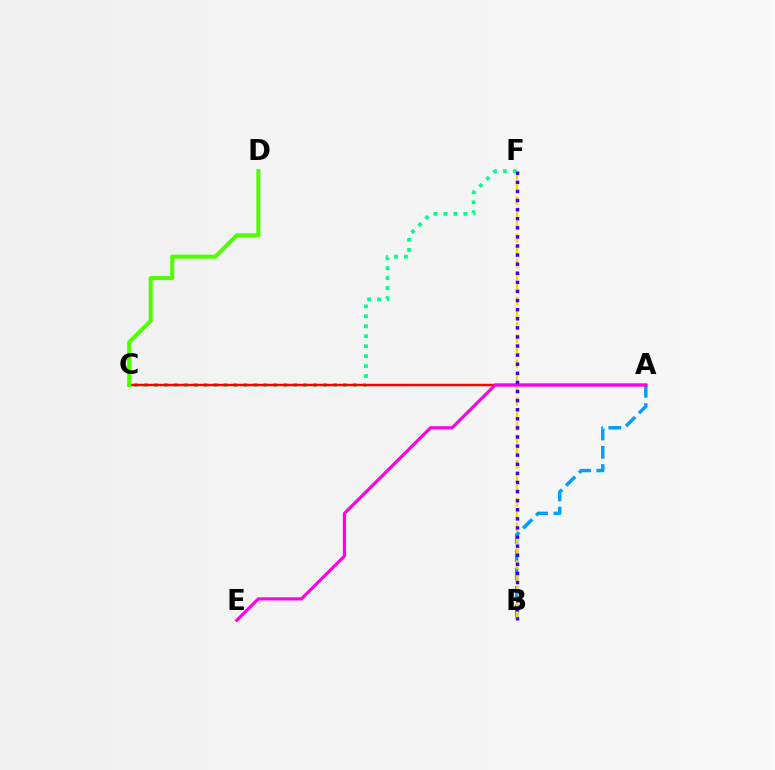{('A', 'B'): [{'color': '#009eff', 'line_style': 'dashed', 'thickness': 2.48}], ('C', 'F'): [{'color': '#00ff86', 'line_style': 'dotted', 'thickness': 2.71}], ('A', 'C'): [{'color': '#ff0000', 'line_style': 'solid', 'thickness': 1.78}], ('B', 'F'): [{'color': '#ffd500', 'line_style': 'dashed', 'thickness': 1.71}, {'color': '#3700ff', 'line_style': 'dotted', 'thickness': 2.47}], ('C', 'D'): [{'color': '#4fff00', 'line_style': 'solid', 'thickness': 2.89}], ('A', 'E'): [{'color': '#ff00ed', 'line_style': 'solid', 'thickness': 2.26}]}